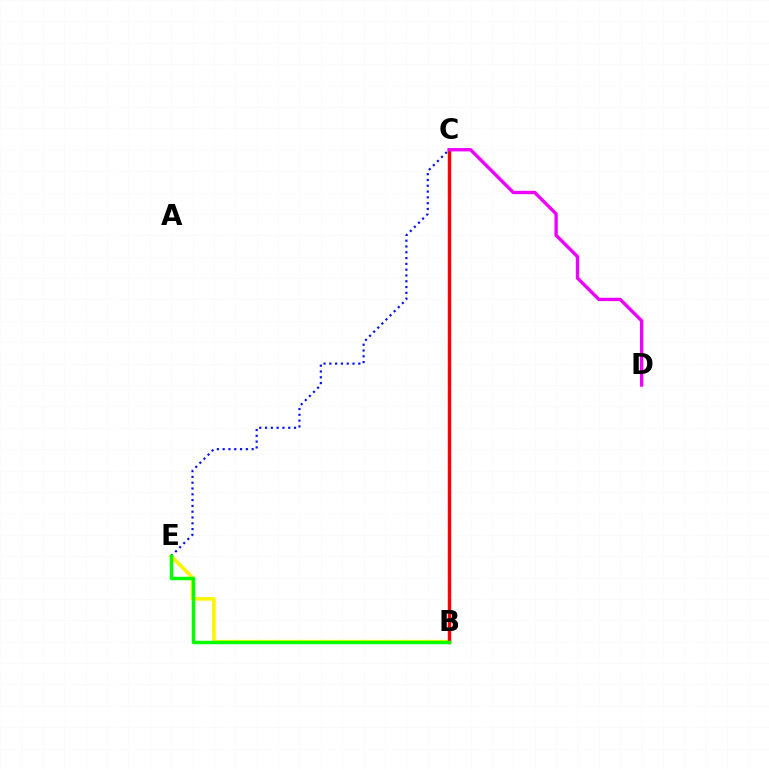{('B', 'E'): [{'color': '#fcf500', 'line_style': 'solid', 'thickness': 2.59}, {'color': '#08ff00', 'line_style': 'solid', 'thickness': 2.49}], ('C', 'E'): [{'color': '#0010ff', 'line_style': 'dotted', 'thickness': 1.58}], ('B', 'C'): [{'color': '#00fff6', 'line_style': 'dotted', 'thickness': 2.26}, {'color': '#ff0000', 'line_style': 'solid', 'thickness': 2.46}], ('C', 'D'): [{'color': '#ee00ff', 'line_style': 'solid', 'thickness': 2.42}]}